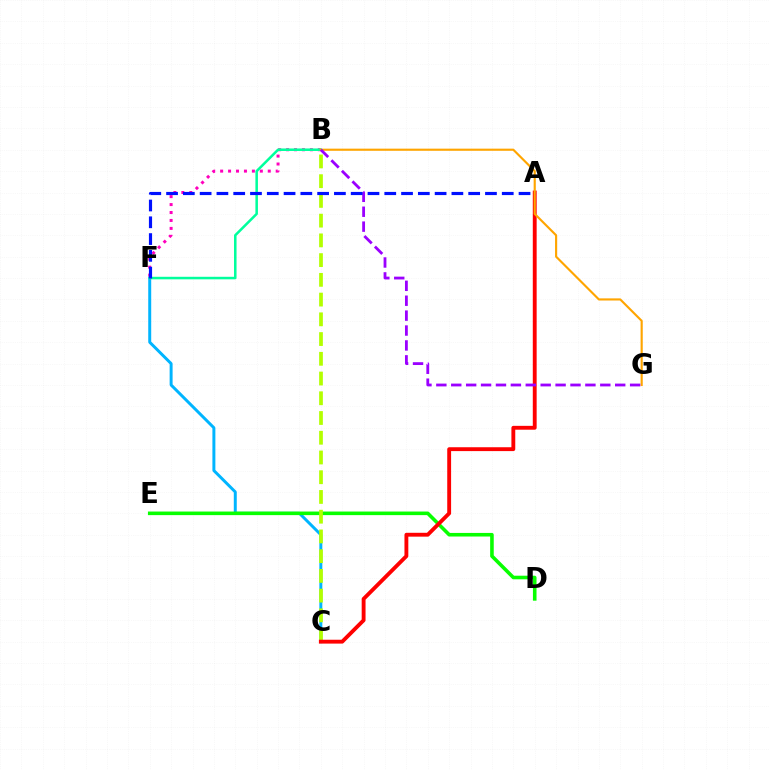{('C', 'F'): [{'color': '#00b5ff', 'line_style': 'solid', 'thickness': 2.14}], ('B', 'F'): [{'color': '#ff00bd', 'line_style': 'dotted', 'thickness': 2.16}, {'color': '#00ff9d', 'line_style': 'solid', 'thickness': 1.82}], ('D', 'E'): [{'color': '#08ff00', 'line_style': 'solid', 'thickness': 2.58}], ('B', 'C'): [{'color': '#b3ff00', 'line_style': 'dashed', 'thickness': 2.68}], ('A', 'C'): [{'color': '#ff0000', 'line_style': 'solid', 'thickness': 2.78}], ('B', 'G'): [{'color': '#ffa500', 'line_style': 'solid', 'thickness': 1.54}, {'color': '#9b00ff', 'line_style': 'dashed', 'thickness': 2.02}], ('A', 'F'): [{'color': '#0010ff', 'line_style': 'dashed', 'thickness': 2.28}]}